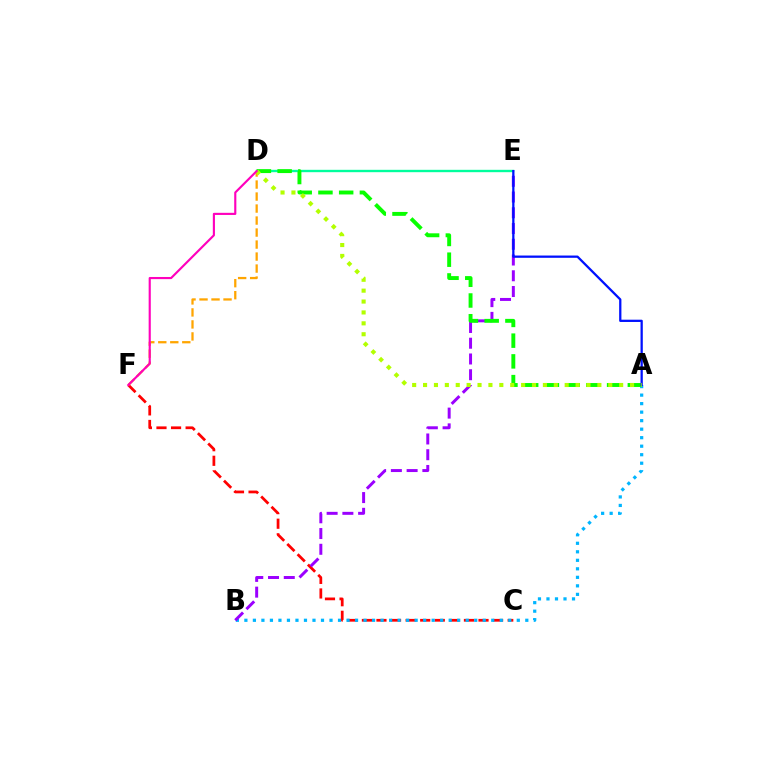{('C', 'F'): [{'color': '#ff0000', 'line_style': 'dashed', 'thickness': 1.98}], ('A', 'B'): [{'color': '#00b5ff', 'line_style': 'dotted', 'thickness': 2.31}], ('D', 'E'): [{'color': '#00ff9d', 'line_style': 'solid', 'thickness': 1.7}], ('B', 'E'): [{'color': '#9b00ff', 'line_style': 'dashed', 'thickness': 2.14}], ('D', 'F'): [{'color': '#ffa500', 'line_style': 'dashed', 'thickness': 1.63}, {'color': '#ff00bd', 'line_style': 'solid', 'thickness': 1.54}], ('A', 'D'): [{'color': '#08ff00', 'line_style': 'dashed', 'thickness': 2.82}, {'color': '#b3ff00', 'line_style': 'dotted', 'thickness': 2.96}], ('A', 'E'): [{'color': '#0010ff', 'line_style': 'solid', 'thickness': 1.63}]}